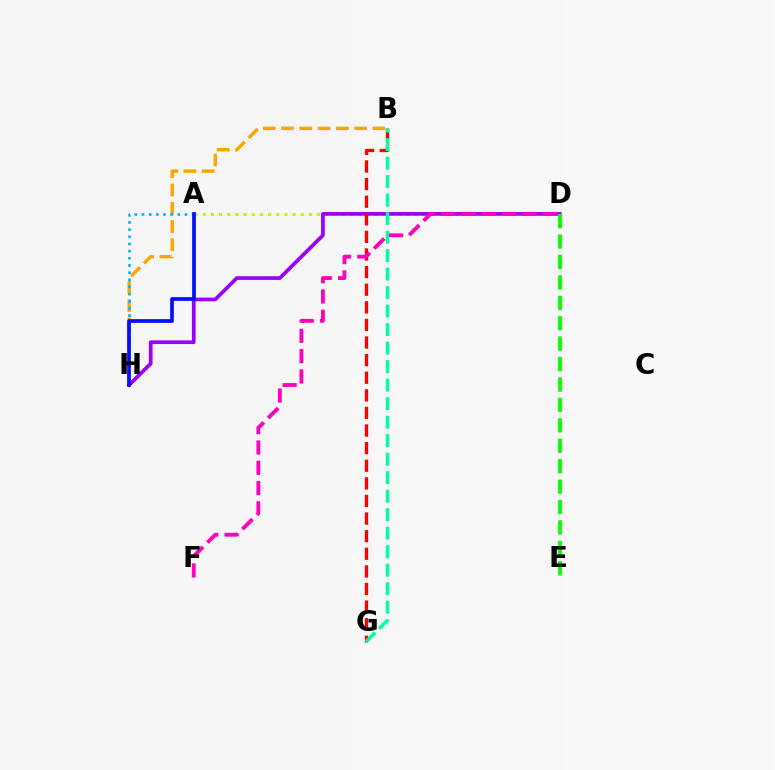{('A', 'D'): [{'color': '#b3ff00', 'line_style': 'dotted', 'thickness': 2.22}], ('B', 'H'): [{'color': '#ffa500', 'line_style': 'dashed', 'thickness': 2.48}], ('A', 'H'): [{'color': '#00b5ff', 'line_style': 'dotted', 'thickness': 1.95}, {'color': '#0010ff', 'line_style': 'solid', 'thickness': 2.68}], ('D', 'H'): [{'color': '#9b00ff', 'line_style': 'solid', 'thickness': 2.67}], ('B', 'G'): [{'color': '#ff0000', 'line_style': 'dashed', 'thickness': 2.39}, {'color': '#00ff9d', 'line_style': 'dashed', 'thickness': 2.51}], ('D', 'F'): [{'color': '#ff00bd', 'line_style': 'dashed', 'thickness': 2.76}], ('D', 'E'): [{'color': '#08ff00', 'line_style': 'dashed', 'thickness': 2.77}]}